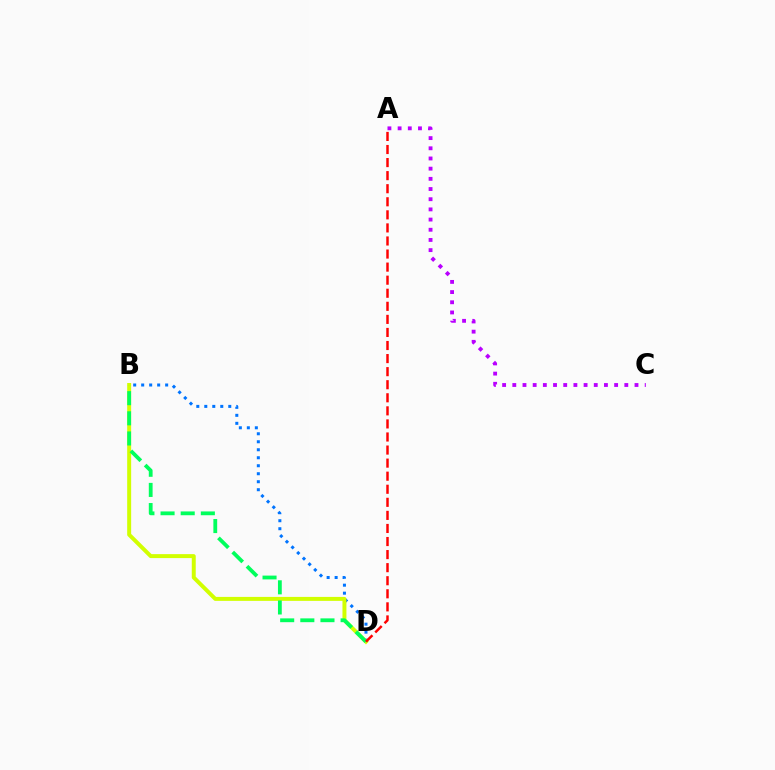{('B', 'D'): [{'color': '#0074ff', 'line_style': 'dotted', 'thickness': 2.17}, {'color': '#d1ff00', 'line_style': 'solid', 'thickness': 2.85}, {'color': '#00ff5c', 'line_style': 'dashed', 'thickness': 2.74}], ('A', 'C'): [{'color': '#b900ff', 'line_style': 'dotted', 'thickness': 2.77}], ('A', 'D'): [{'color': '#ff0000', 'line_style': 'dashed', 'thickness': 1.78}]}